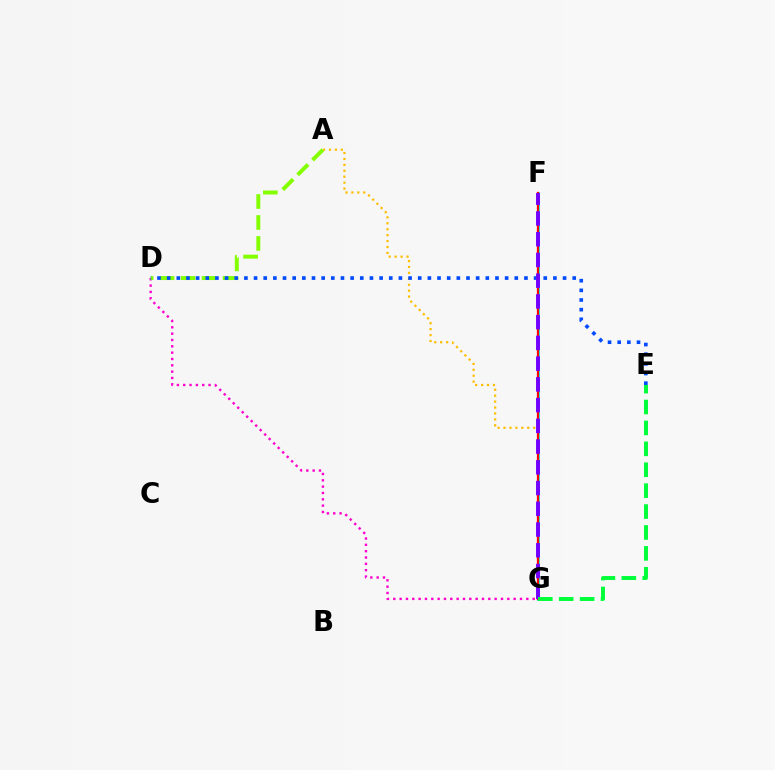{('F', 'G'): [{'color': '#00fff6', 'line_style': 'solid', 'thickness': 2.08}, {'color': '#ff0000', 'line_style': 'solid', 'thickness': 1.61}, {'color': '#7200ff', 'line_style': 'dashed', 'thickness': 2.82}], ('D', 'G'): [{'color': '#ff00cf', 'line_style': 'dotted', 'thickness': 1.72}], ('A', 'G'): [{'color': '#ffbd00', 'line_style': 'dotted', 'thickness': 1.61}], ('A', 'D'): [{'color': '#84ff00', 'line_style': 'dashed', 'thickness': 2.85}], ('D', 'E'): [{'color': '#004bff', 'line_style': 'dotted', 'thickness': 2.62}], ('E', 'G'): [{'color': '#00ff39', 'line_style': 'dashed', 'thickness': 2.84}]}